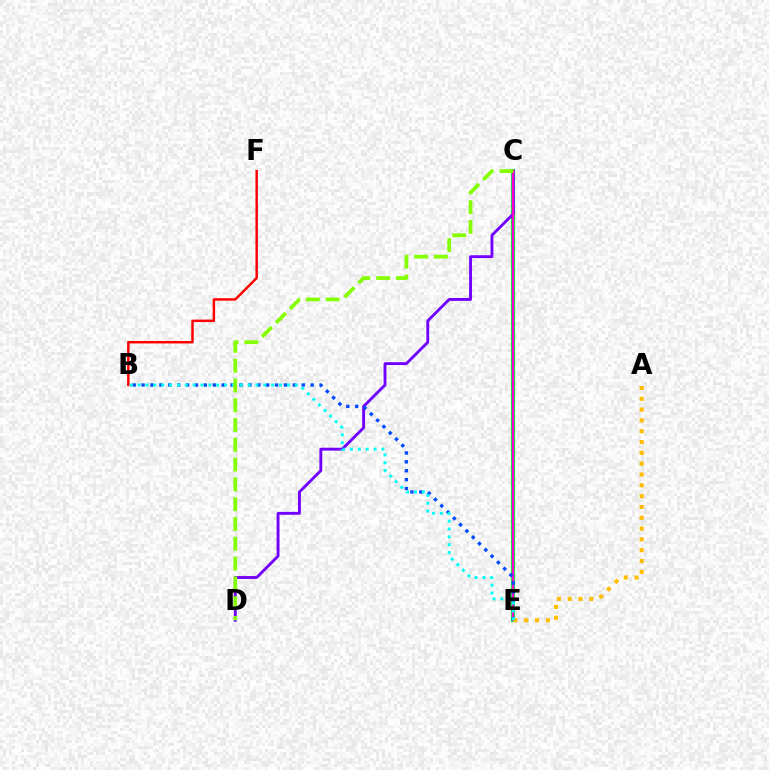{('C', 'E'): [{'color': '#00ff39', 'line_style': 'solid', 'thickness': 2.99}, {'color': '#ff00cf', 'line_style': 'solid', 'thickness': 1.67}], ('B', 'F'): [{'color': '#ff0000', 'line_style': 'solid', 'thickness': 1.77}], ('C', 'D'): [{'color': '#7200ff', 'line_style': 'solid', 'thickness': 2.07}, {'color': '#84ff00', 'line_style': 'dashed', 'thickness': 2.69}], ('B', 'E'): [{'color': '#004bff', 'line_style': 'dotted', 'thickness': 2.42}, {'color': '#00fff6', 'line_style': 'dotted', 'thickness': 2.14}], ('A', 'E'): [{'color': '#ffbd00', 'line_style': 'dotted', 'thickness': 2.94}]}